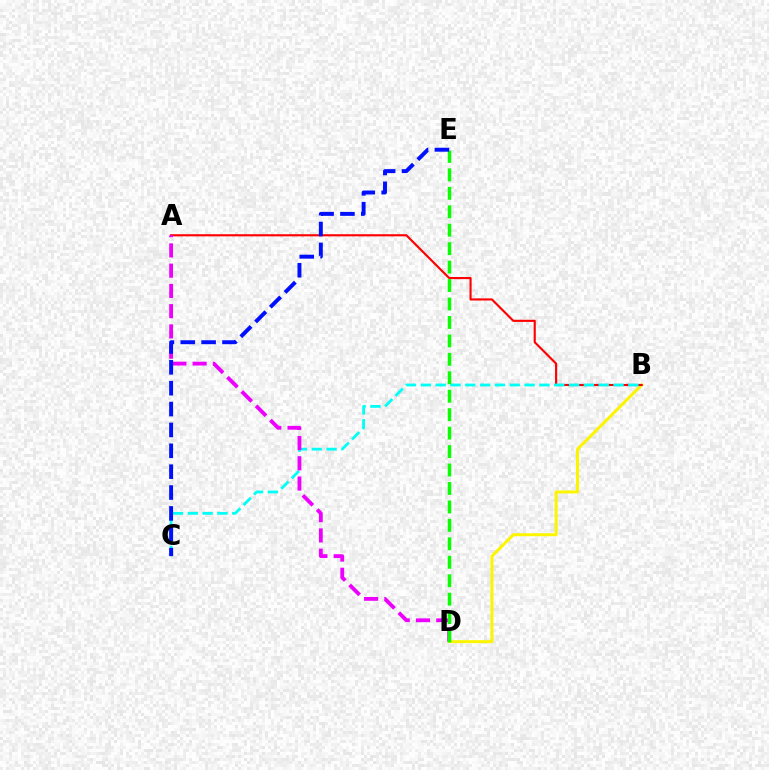{('B', 'D'): [{'color': '#fcf500', 'line_style': 'solid', 'thickness': 2.15}], ('A', 'B'): [{'color': '#ff0000', 'line_style': 'solid', 'thickness': 1.54}], ('B', 'C'): [{'color': '#00fff6', 'line_style': 'dashed', 'thickness': 2.01}], ('A', 'D'): [{'color': '#ee00ff', 'line_style': 'dashed', 'thickness': 2.75}], ('D', 'E'): [{'color': '#08ff00', 'line_style': 'dashed', 'thickness': 2.51}], ('C', 'E'): [{'color': '#0010ff', 'line_style': 'dashed', 'thickness': 2.84}]}